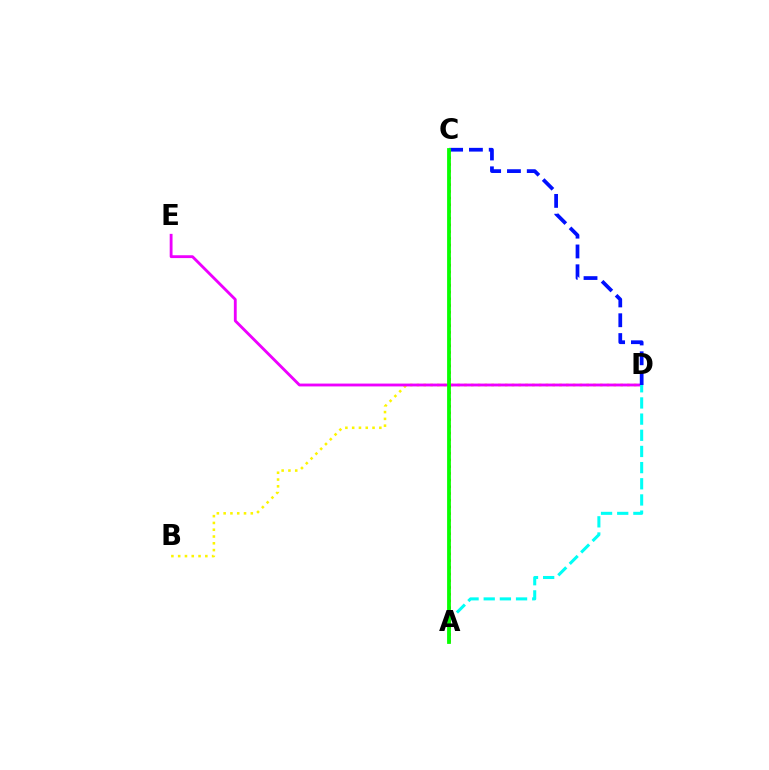{('B', 'D'): [{'color': '#fcf500', 'line_style': 'dotted', 'thickness': 1.84}], ('D', 'E'): [{'color': '#ee00ff', 'line_style': 'solid', 'thickness': 2.04}], ('A', 'D'): [{'color': '#00fff6', 'line_style': 'dashed', 'thickness': 2.2}], ('C', 'D'): [{'color': '#0010ff', 'line_style': 'dashed', 'thickness': 2.69}], ('A', 'C'): [{'color': '#ff0000', 'line_style': 'dotted', 'thickness': 1.82}, {'color': '#08ff00', 'line_style': 'solid', 'thickness': 2.73}]}